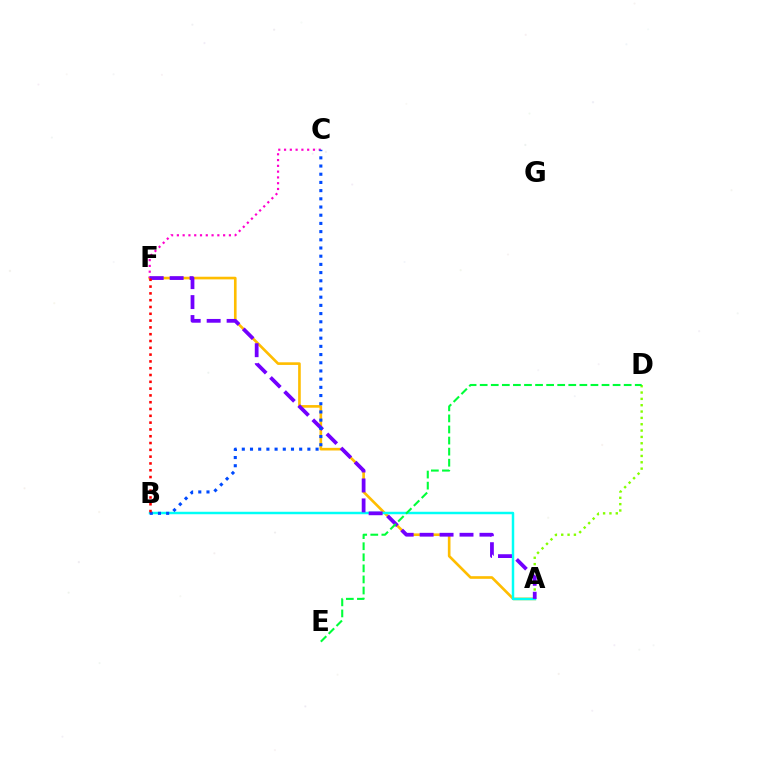{('A', 'F'): [{'color': '#ffbd00', 'line_style': 'solid', 'thickness': 1.9}, {'color': '#7200ff', 'line_style': 'dashed', 'thickness': 2.71}], ('A', 'B'): [{'color': '#00fff6', 'line_style': 'solid', 'thickness': 1.78}], ('A', 'D'): [{'color': '#84ff00', 'line_style': 'dotted', 'thickness': 1.72}], ('C', 'F'): [{'color': '#ff00cf', 'line_style': 'dotted', 'thickness': 1.57}], ('B', 'C'): [{'color': '#004bff', 'line_style': 'dotted', 'thickness': 2.23}], ('B', 'F'): [{'color': '#ff0000', 'line_style': 'dotted', 'thickness': 1.85}], ('D', 'E'): [{'color': '#00ff39', 'line_style': 'dashed', 'thickness': 1.5}]}